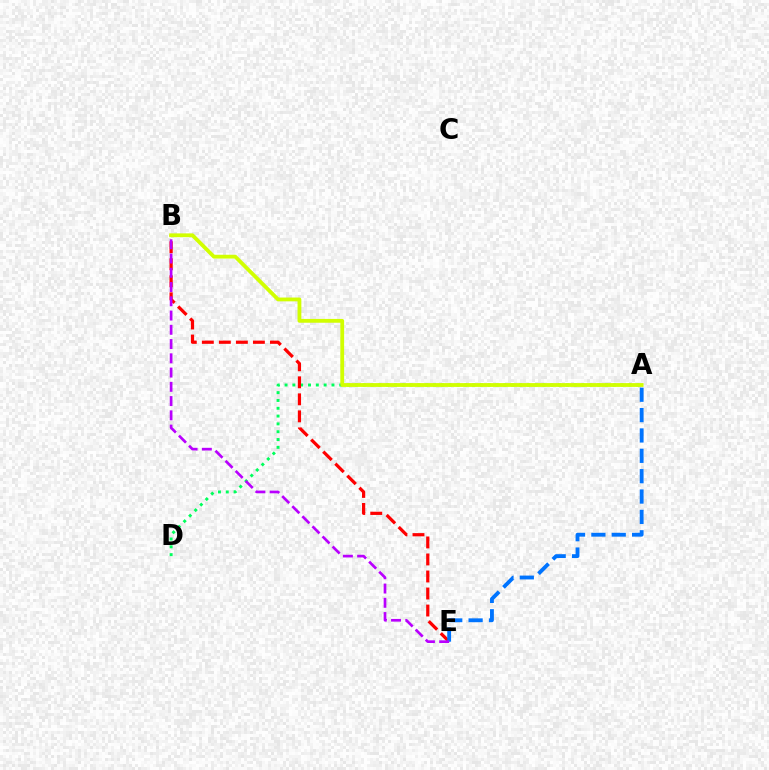{('A', 'D'): [{'color': '#00ff5c', 'line_style': 'dotted', 'thickness': 2.12}], ('B', 'E'): [{'color': '#ff0000', 'line_style': 'dashed', 'thickness': 2.31}, {'color': '#b900ff', 'line_style': 'dashed', 'thickness': 1.94}], ('A', 'E'): [{'color': '#0074ff', 'line_style': 'dashed', 'thickness': 2.77}], ('A', 'B'): [{'color': '#d1ff00', 'line_style': 'solid', 'thickness': 2.74}]}